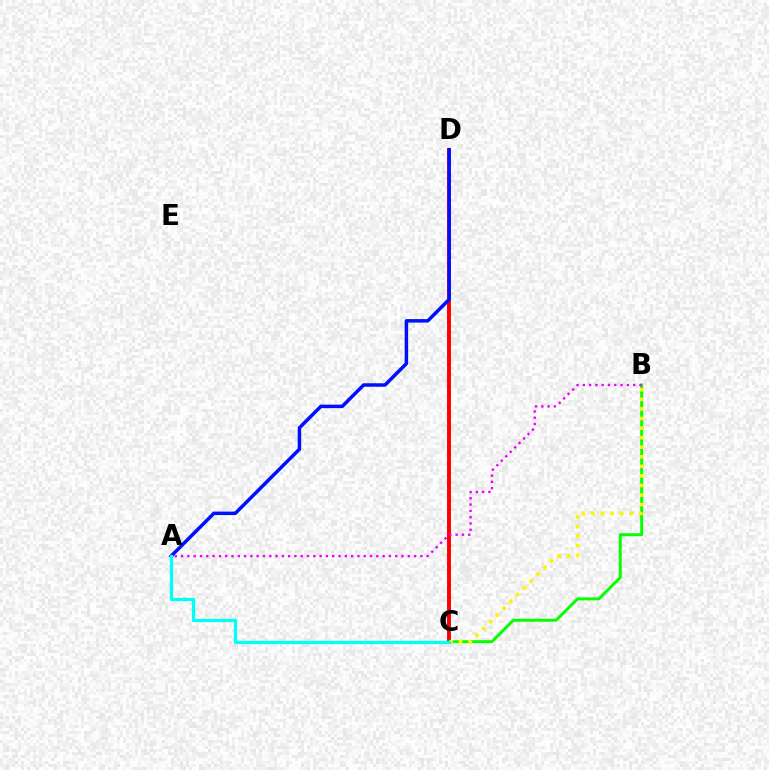{('B', 'C'): [{'color': '#08ff00', 'line_style': 'solid', 'thickness': 2.12}, {'color': '#fcf500', 'line_style': 'dotted', 'thickness': 2.6}], ('C', 'D'): [{'color': '#ff0000', 'line_style': 'solid', 'thickness': 2.83}], ('A', 'D'): [{'color': '#0010ff', 'line_style': 'solid', 'thickness': 2.52}], ('A', 'C'): [{'color': '#00fff6', 'line_style': 'solid', 'thickness': 2.33}], ('A', 'B'): [{'color': '#ee00ff', 'line_style': 'dotted', 'thickness': 1.71}]}